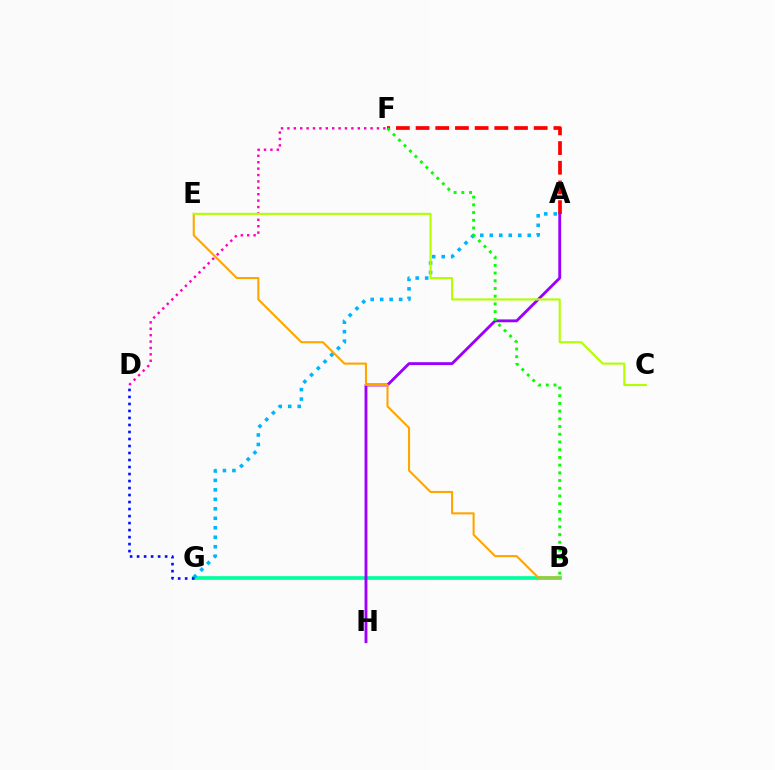{('B', 'G'): [{'color': '#00ff9d', 'line_style': 'solid', 'thickness': 2.65}], ('A', 'H'): [{'color': '#9b00ff', 'line_style': 'solid', 'thickness': 2.06}], ('B', 'E'): [{'color': '#ffa500', 'line_style': 'solid', 'thickness': 1.5}], ('A', 'G'): [{'color': '#00b5ff', 'line_style': 'dotted', 'thickness': 2.58}], ('D', 'F'): [{'color': '#ff00bd', 'line_style': 'dotted', 'thickness': 1.74}], ('A', 'F'): [{'color': '#ff0000', 'line_style': 'dashed', 'thickness': 2.67}], ('D', 'G'): [{'color': '#0010ff', 'line_style': 'dotted', 'thickness': 1.9}], ('B', 'F'): [{'color': '#08ff00', 'line_style': 'dotted', 'thickness': 2.1}], ('C', 'E'): [{'color': '#b3ff00', 'line_style': 'solid', 'thickness': 1.52}]}